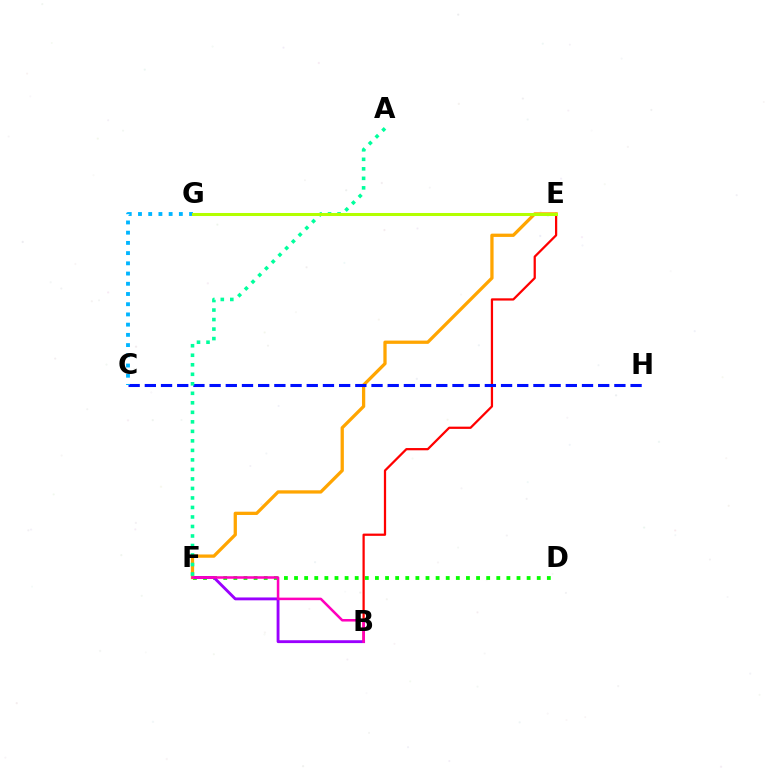{('D', 'F'): [{'color': '#08ff00', 'line_style': 'dotted', 'thickness': 2.75}], ('B', 'E'): [{'color': '#ff0000', 'line_style': 'solid', 'thickness': 1.62}], ('B', 'F'): [{'color': '#9b00ff', 'line_style': 'solid', 'thickness': 2.06}, {'color': '#ff00bd', 'line_style': 'solid', 'thickness': 1.82}], ('E', 'F'): [{'color': '#ffa500', 'line_style': 'solid', 'thickness': 2.36}], ('C', 'H'): [{'color': '#0010ff', 'line_style': 'dashed', 'thickness': 2.2}], ('A', 'F'): [{'color': '#00ff9d', 'line_style': 'dotted', 'thickness': 2.58}], ('C', 'G'): [{'color': '#00b5ff', 'line_style': 'dotted', 'thickness': 2.78}], ('E', 'G'): [{'color': '#b3ff00', 'line_style': 'solid', 'thickness': 2.18}]}